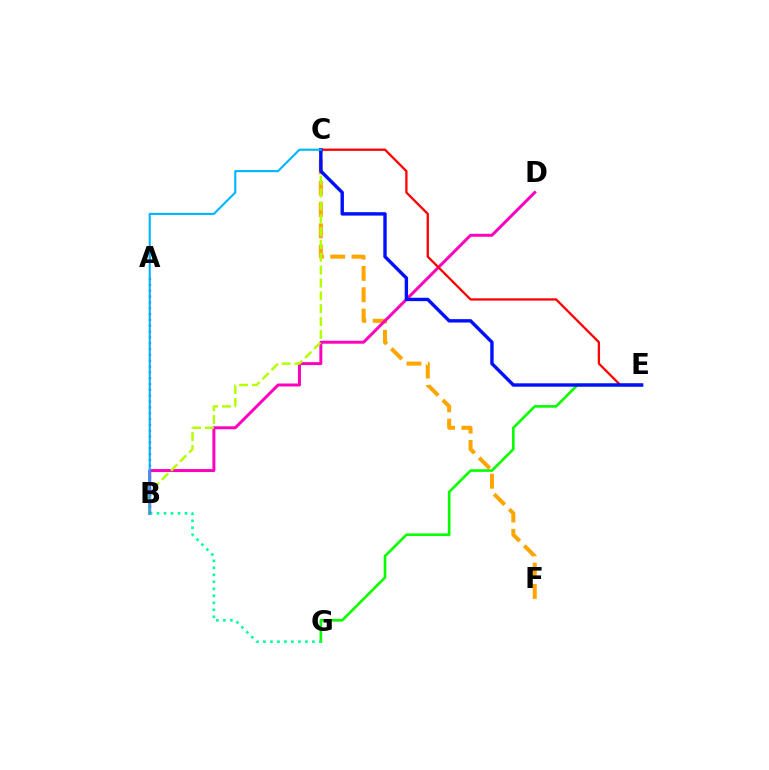{('E', 'G'): [{'color': '#08ff00', 'line_style': 'solid', 'thickness': 1.9}], ('C', 'F'): [{'color': '#ffa500', 'line_style': 'dashed', 'thickness': 2.9}], ('B', 'D'): [{'color': '#ff00bd', 'line_style': 'solid', 'thickness': 2.14}], ('B', 'C'): [{'color': '#b3ff00', 'line_style': 'dashed', 'thickness': 1.75}, {'color': '#00b5ff', 'line_style': 'solid', 'thickness': 1.52}], ('C', 'E'): [{'color': '#ff0000', 'line_style': 'solid', 'thickness': 1.65}, {'color': '#0010ff', 'line_style': 'solid', 'thickness': 2.44}], ('B', 'G'): [{'color': '#00ff9d', 'line_style': 'dotted', 'thickness': 1.9}], ('A', 'B'): [{'color': '#9b00ff', 'line_style': 'dotted', 'thickness': 1.58}]}